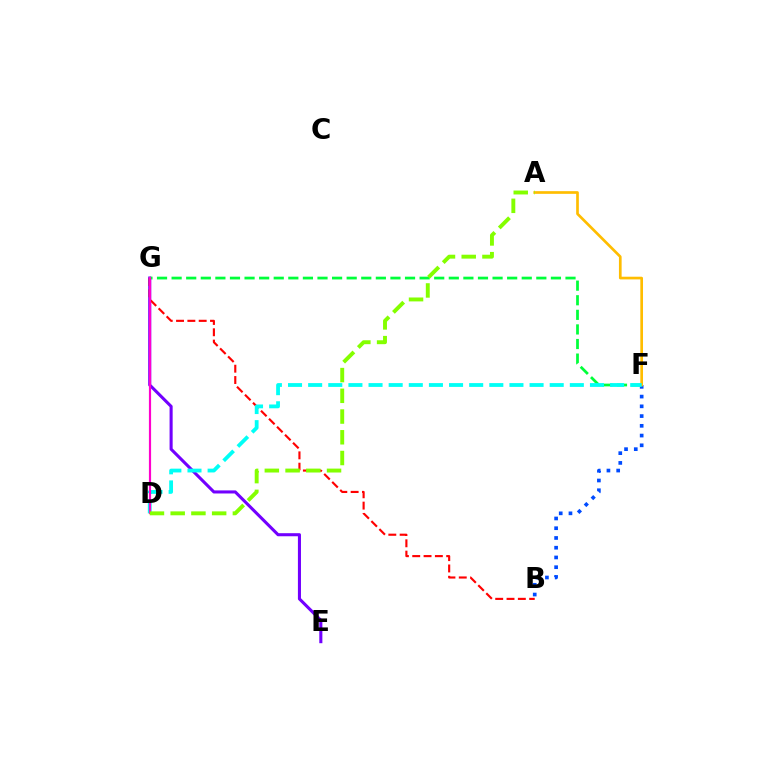{('E', 'G'): [{'color': '#7200ff', 'line_style': 'solid', 'thickness': 2.21}], ('B', 'G'): [{'color': '#ff0000', 'line_style': 'dashed', 'thickness': 1.54}], ('F', 'G'): [{'color': '#00ff39', 'line_style': 'dashed', 'thickness': 1.98}], ('B', 'F'): [{'color': '#004bff', 'line_style': 'dotted', 'thickness': 2.65}], ('A', 'F'): [{'color': '#ffbd00', 'line_style': 'solid', 'thickness': 1.93}], ('D', 'F'): [{'color': '#00fff6', 'line_style': 'dashed', 'thickness': 2.73}], ('D', 'G'): [{'color': '#ff00cf', 'line_style': 'solid', 'thickness': 1.57}], ('A', 'D'): [{'color': '#84ff00', 'line_style': 'dashed', 'thickness': 2.82}]}